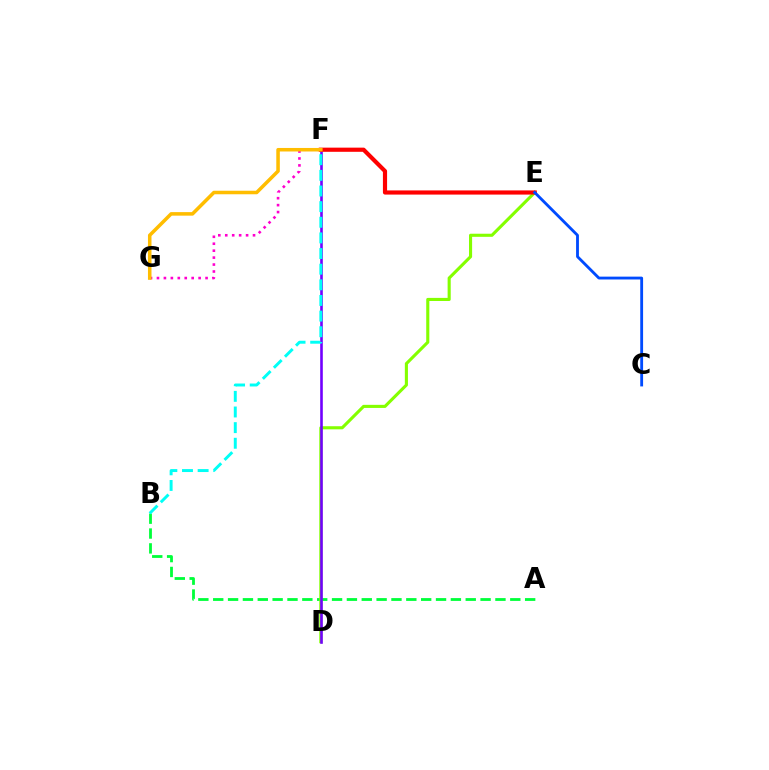{('A', 'B'): [{'color': '#00ff39', 'line_style': 'dashed', 'thickness': 2.02}], ('D', 'E'): [{'color': '#84ff00', 'line_style': 'solid', 'thickness': 2.23}], ('D', 'F'): [{'color': '#7200ff', 'line_style': 'solid', 'thickness': 1.88}], ('B', 'F'): [{'color': '#00fff6', 'line_style': 'dashed', 'thickness': 2.12}], ('F', 'G'): [{'color': '#ff00cf', 'line_style': 'dotted', 'thickness': 1.89}, {'color': '#ffbd00', 'line_style': 'solid', 'thickness': 2.54}], ('E', 'F'): [{'color': '#ff0000', 'line_style': 'solid', 'thickness': 3.0}], ('C', 'E'): [{'color': '#004bff', 'line_style': 'solid', 'thickness': 2.04}]}